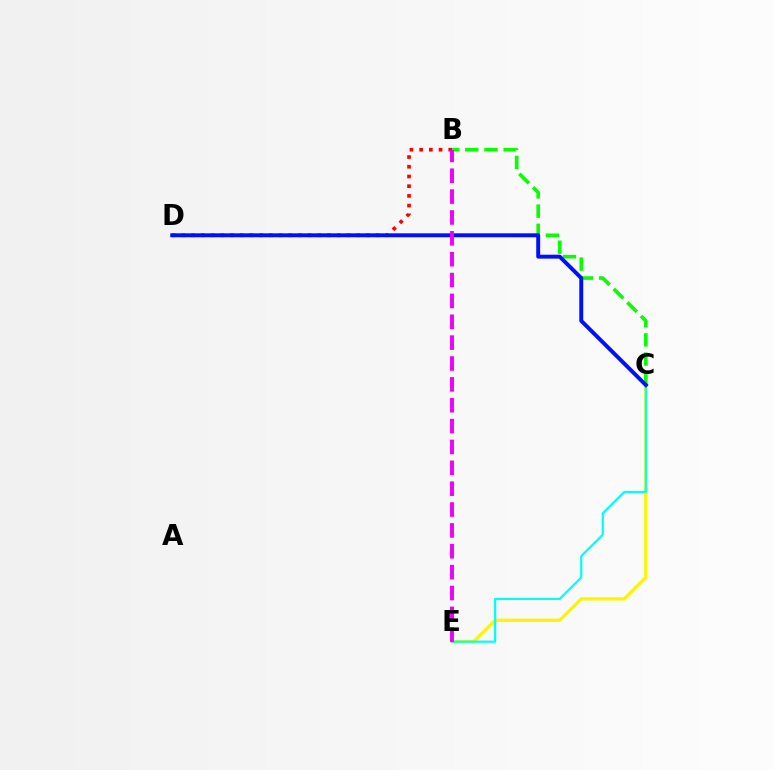{('C', 'E'): [{'color': '#fcf500', 'line_style': 'solid', 'thickness': 2.35}, {'color': '#00fff6', 'line_style': 'solid', 'thickness': 1.59}], ('B', 'D'): [{'color': '#ff0000', 'line_style': 'dotted', 'thickness': 2.64}], ('B', 'C'): [{'color': '#08ff00', 'line_style': 'dashed', 'thickness': 2.61}], ('C', 'D'): [{'color': '#0010ff', 'line_style': 'solid', 'thickness': 2.83}], ('B', 'E'): [{'color': '#ee00ff', 'line_style': 'dashed', 'thickness': 2.83}]}